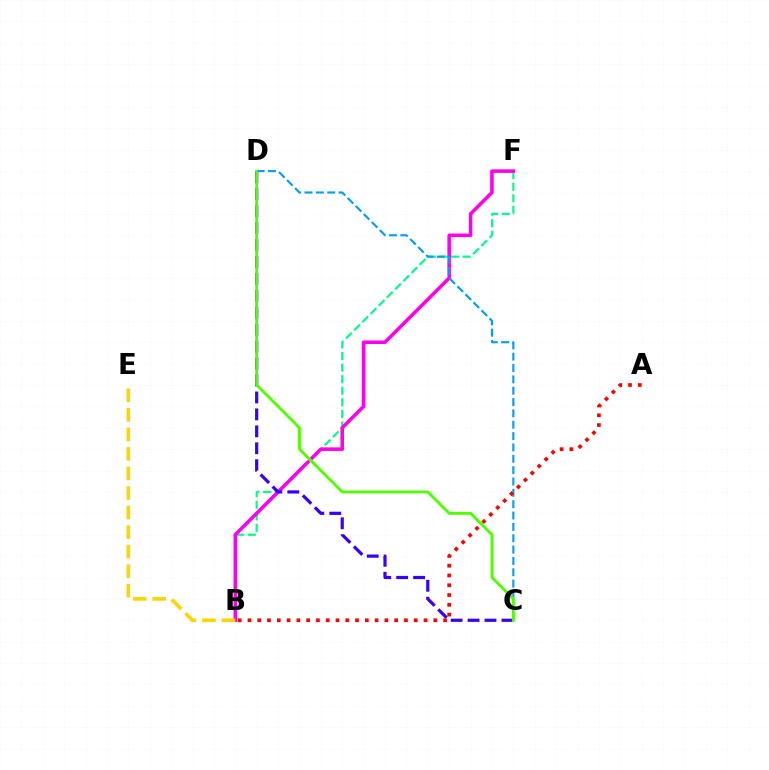{('B', 'F'): [{'color': '#00ff86', 'line_style': 'dashed', 'thickness': 1.57}, {'color': '#ff00ed', 'line_style': 'solid', 'thickness': 2.56}], ('B', 'E'): [{'color': '#ffd500', 'line_style': 'dashed', 'thickness': 2.65}], ('C', 'D'): [{'color': '#009eff', 'line_style': 'dashed', 'thickness': 1.54}, {'color': '#3700ff', 'line_style': 'dashed', 'thickness': 2.3}, {'color': '#4fff00', 'line_style': 'solid', 'thickness': 2.07}], ('A', 'B'): [{'color': '#ff0000', 'line_style': 'dotted', 'thickness': 2.66}]}